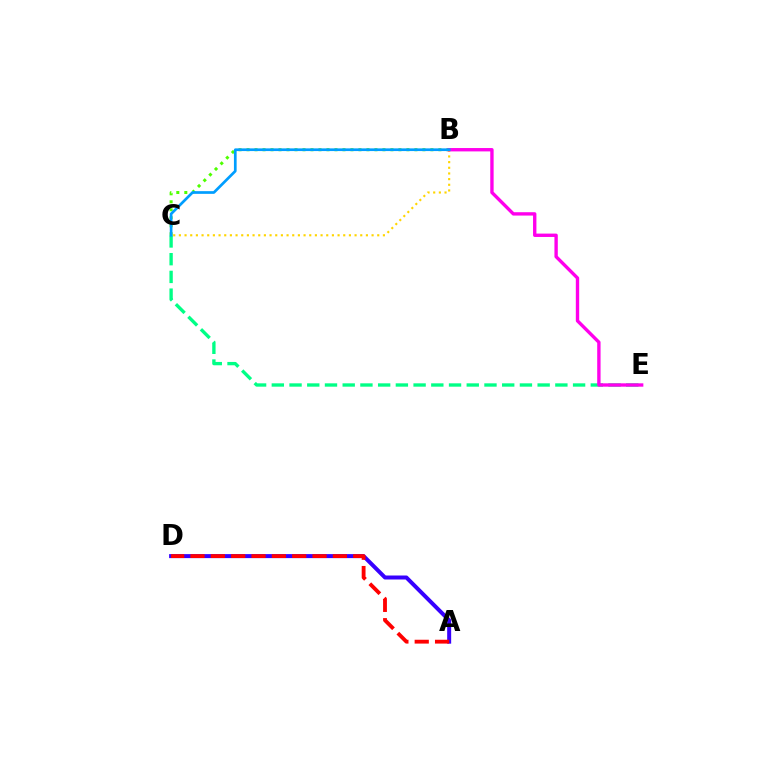{('B', 'C'): [{'color': '#4fff00', 'line_style': 'dotted', 'thickness': 2.17}, {'color': '#ffd500', 'line_style': 'dotted', 'thickness': 1.54}, {'color': '#009eff', 'line_style': 'solid', 'thickness': 1.94}], ('C', 'E'): [{'color': '#00ff86', 'line_style': 'dashed', 'thickness': 2.41}], ('A', 'D'): [{'color': '#3700ff', 'line_style': 'solid', 'thickness': 2.88}, {'color': '#ff0000', 'line_style': 'dashed', 'thickness': 2.76}], ('B', 'E'): [{'color': '#ff00ed', 'line_style': 'solid', 'thickness': 2.42}]}